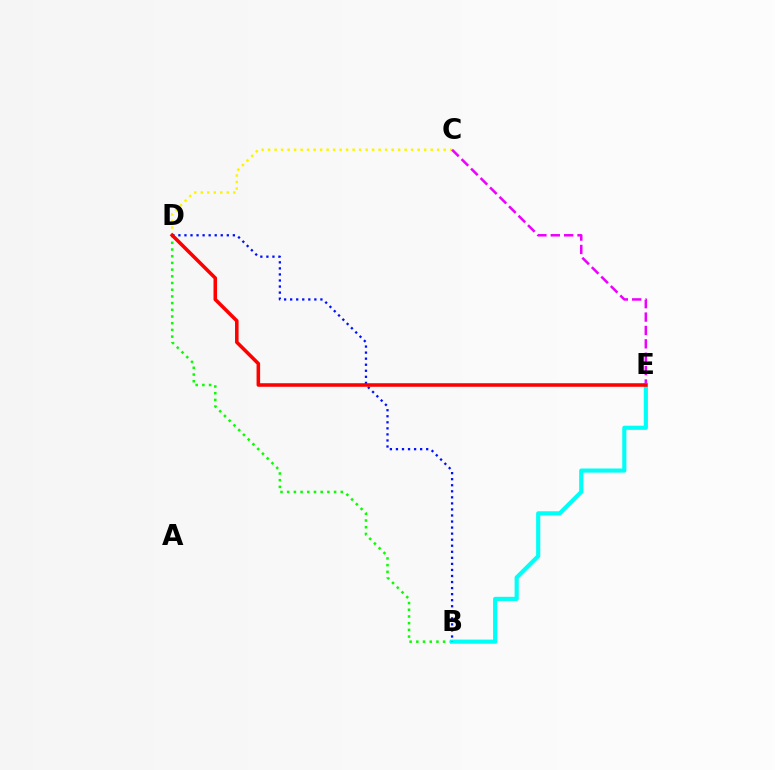{('C', 'D'): [{'color': '#fcf500', 'line_style': 'dotted', 'thickness': 1.77}], ('B', 'D'): [{'color': '#08ff00', 'line_style': 'dotted', 'thickness': 1.82}, {'color': '#0010ff', 'line_style': 'dotted', 'thickness': 1.64}], ('C', 'E'): [{'color': '#ee00ff', 'line_style': 'dashed', 'thickness': 1.82}], ('B', 'E'): [{'color': '#00fff6', 'line_style': 'solid', 'thickness': 2.98}], ('D', 'E'): [{'color': '#ff0000', 'line_style': 'solid', 'thickness': 2.56}]}